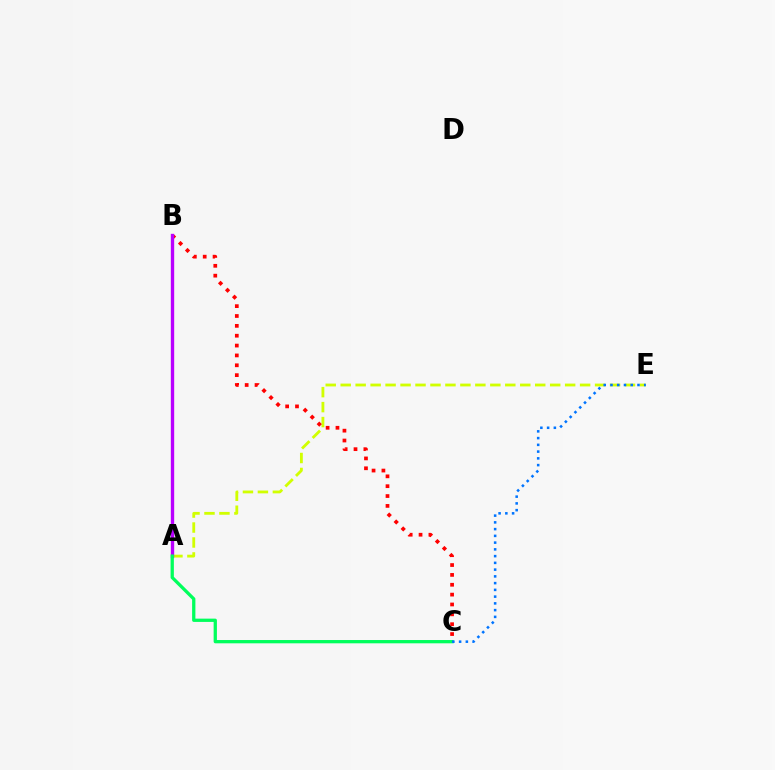{('A', 'E'): [{'color': '#d1ff00', 'line_style': 'dashed', 'thickness': 2.03}], ('B', 'C'): [{'color': '#ff0000', 'line_style': 'dotted', 'thickness': 2.68}], ('A', 'B'): [{'color': '#b900ff', 'line_style': 'solid', 'thickness': 2.42}], ('A', 'C'): [{'color': '#00ff5c', 'line_style': 'solid', 'thickness': 2.36}], ('C', 'E'): [{'color': '#0074ff', 'line_style': 'dotted', 'thickness': 1.83}]}